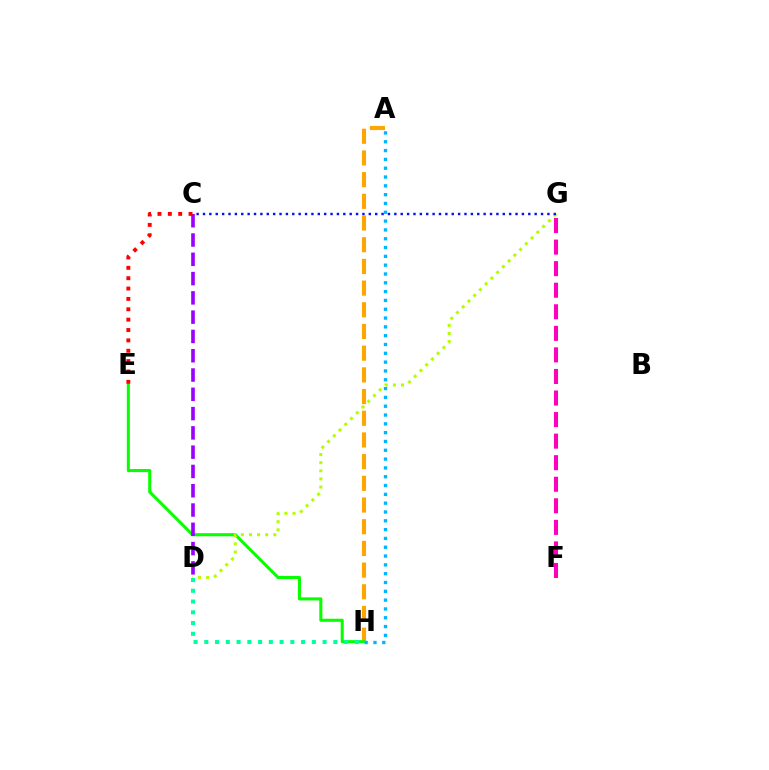{('A', 'H'): [{'color': '#ffa500', 'line_style': 'dashed', 'thickness': 2.95}, {'color': '#00b5ff', 'line_style': 'dotted', 'thickness': 2.39}], ('E', 'H'): [{'color': '#08ff00', 'line_style': 'solid', 'thickness': 2.21}], ('D', 'G'): [{'color': '#b3ff00', 'line_style': 'dotted', 'thickness': 2.21}], ('F', 'G'): [{'color': '#ff00bd', 'line_style': 'dashed', 'thickness': 2.93}], ('C', 'G'): [{'color': '#0010ff', 'line_style': 'dotted', 'thickness': 1.73}], ('D', 'H'): [{'color': '#00ff9d', 'line_style': 'dotted', 'thickness': 2.92}], ('C', 'D'): [{'color': '#9b00ff', 'line_style': 'dashed', 'thickness': 2.62}], ('C', 'E'): [{'color': '#ff0000', 'line_style': 'dotted', 'thickness': 2.82}]}